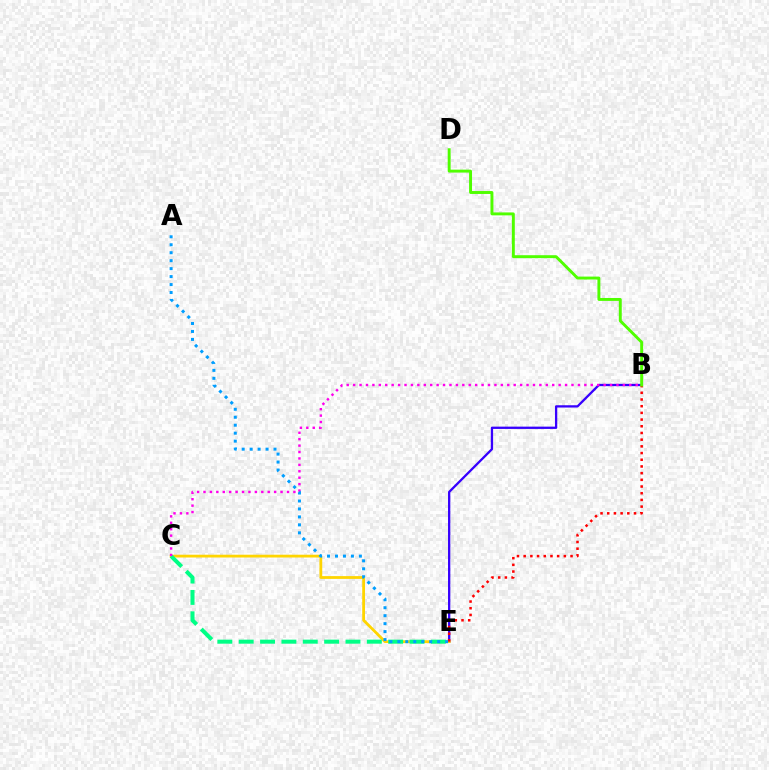{('B', 'E'): [{'color': '#3700ff', 'line_style': 'solid', 'thickness': 1.65}, {'color': '#ff0000', 'line_style': 'dotted', 'thickness': 1.82}], ('C', 'E'): [{'color': '#ffd500', 'line_style': 'solid', 'thickness': 2.01}, {'color': '#00ff86', 'line_style': 'dashed', 'thickness': 2.9}], ('B', 'C'): [{'color': '#ff00ed', 'line_style': 'dotted', 'thickness': 1.74}], ('B', 'D'): [{'color': '#4fff00', 'line_style': 'solid', 'thickness': 2.11}], ('A', 'E'): [{'color': '#009eff', 'line_style': 'dotted', 'thickness': 2.16}]}